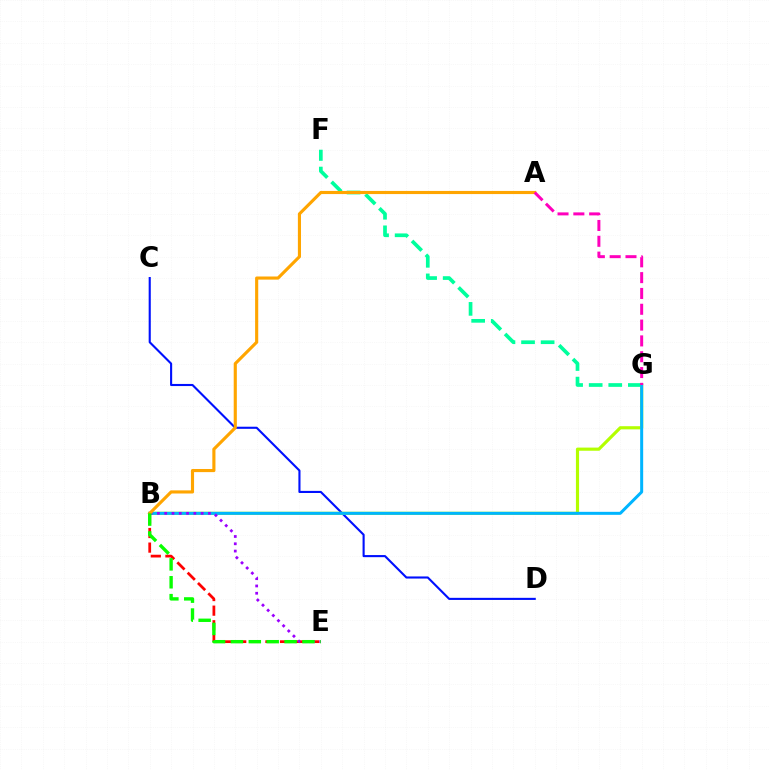{('F', 'G'): [{'color': '#00ff9d', 'line_style': 'dashed', 'thickness': 2.66}], ('B', 'E'): [{'color': '#ff0000', 'line_style': 'dashed', 'thickness': 1.98}, {'color': '#9b00ff', 'line_style': 'dotted', 'thickness': 1.98}, {'color': '#08ff00', 'line_style': 'dashed', 'thickness': 2.43}], ('C', 'D'): [{'color': '#0010ff', 'line_style': 'solid', 'thickness': 1.52}], ('B', 'G'): [{'color': '#b3ff00', 'line_style': 'solid', 'thickness': 2.27}, {'color': '#00b5ff', 'line_style': 'solid', 'thickness': 2.16}], ('A', 'B'): [{'color': '#ffa500', 'line_style': 'solid', 'thickness': 2.25}], ('A', 'G'): [{'color': '#ff00bd', 'line_style': 'dashed', 'thickness': 2.15}]}